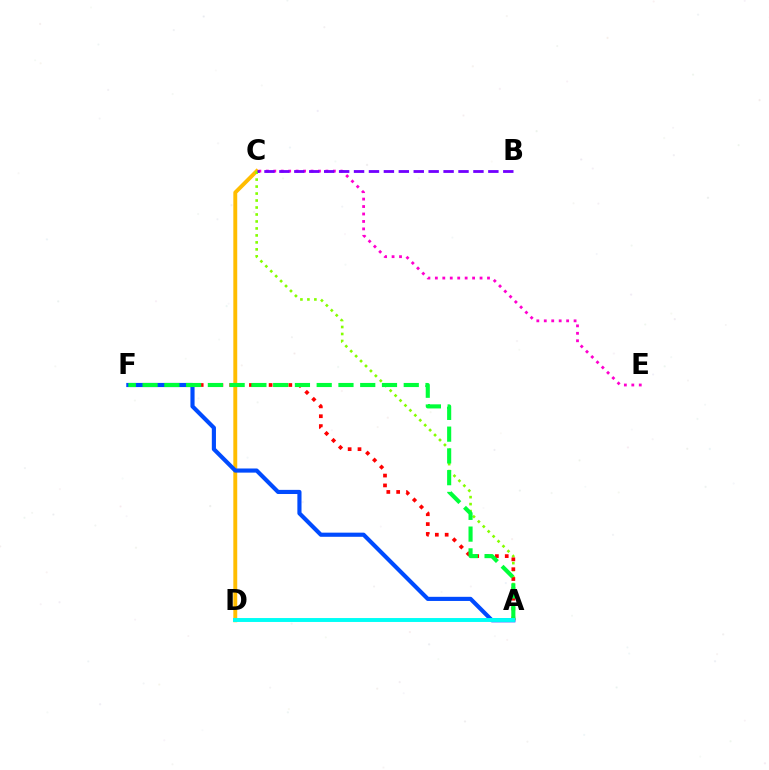{('C', 'D'): [{'color': '#ffbd00', 'line_style': 'solid', 'thickness': 2.81}], ('A', 'C'): [{'color': '#84ff00', 'line_style': 'dotted', 'thickness': 1.9}], ('C', 'E'): [{'color': '#ff00cf', 'line_style': 'dotted', 'thickness': 2.02}], ('A', 'F'): [{'color': '#ff0000', 'line_style': 'dotted', 'thickness': 2.67}, {'color': '#004bff', 'line_style': 'solid', 'thickness': 2.98}, {'color': '#00ff39', 'line_style': 'dashed', 'thickness': 2.96}], ('B', 'C'): [{'color': '#7200ff', 'line_style': 'dashed', 'thickness': 2.03}], ('A', 'D'): [{'color': '#00fff6', 'line_style': 'solid', 'thickness': 2.82}]}